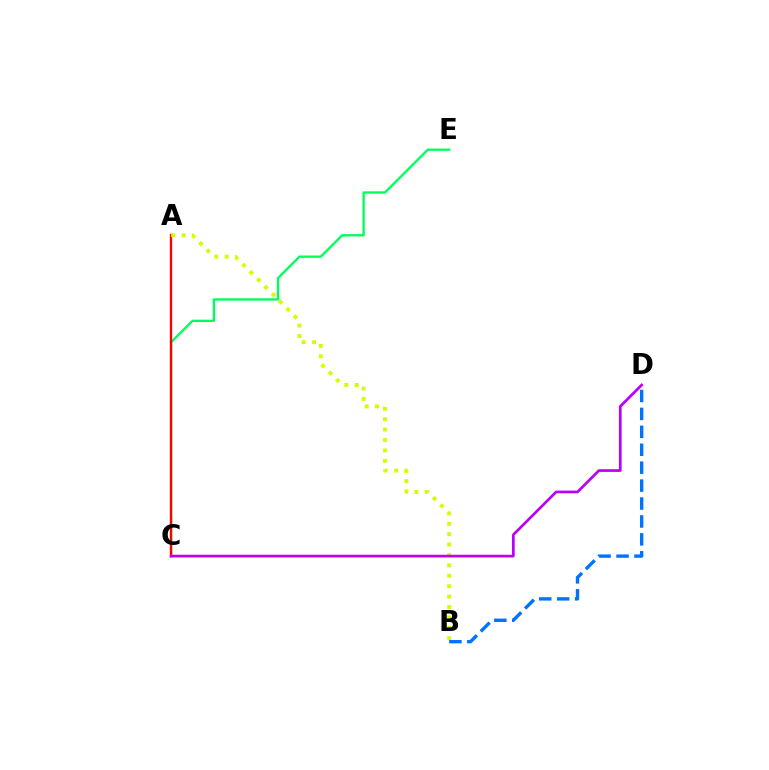{('C', 'E'): [{'color': '#00ff5c', 'line_style': 'solid', 'thickness': 1.69}], ('A', 'C'): [{'color': '#ff0000', 'line_style': 'solid', 'thickness': 1.7}], ('A', 'B'): [{'color': '#d1ff00', 'line_style': 'dotted', 'thickness': 2.83}], ('B', 'D'): [{'color': '#0074ff', 'line_style': 'dashed', 'thickness': 2.44}], ('C', 'D'): [{'color': '#b900ff', 'line_style': 'solid', 'thickness': 1.95}]}